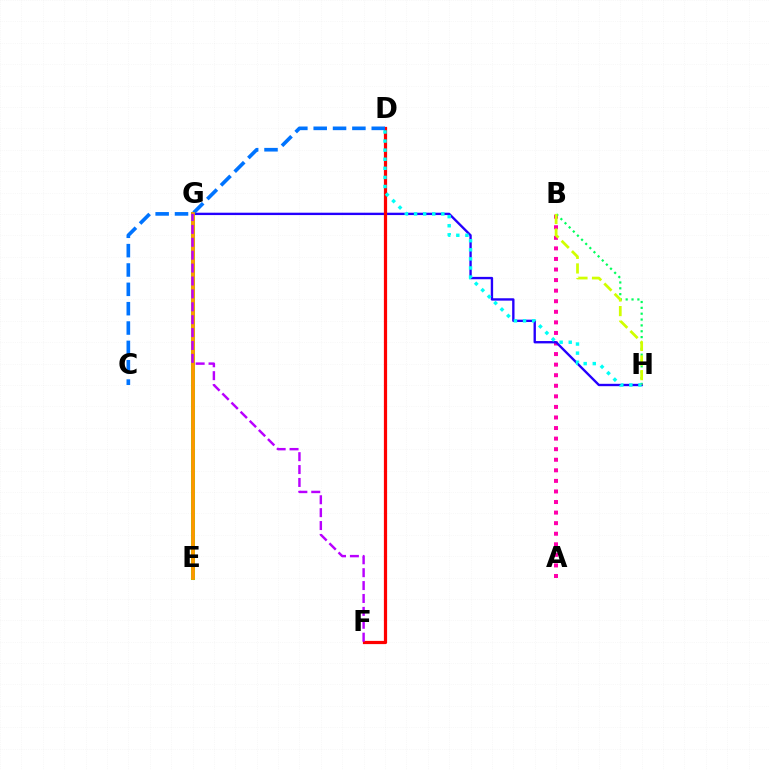{('A', 'B'): [{'color': '#ff00ac', 'line_style': 'dotted', 'thickness': 2.87}], ('B', 'H'): [{'color': '#00ff5c', 'line_style': 'dotted', 'thickness': 1.59}, {'color': '#d1ff00', 'line_style': 'dashed', 'thickness': 1.98}], ('E', 'G'): [{'color': '#3dff00', 'line_style': 'solid', 'thickness': 2.9}, {'color': '#ff9400', 'line_style': 'solid', 'thickness': 2.66}], ('G', 'H'): [{'color': '#2500ff', 'line_style': 'solid', 'thickness': 1.7}], ('D', 'F'): [{'color': '#ff0000', 'line_style': 'solid', 'thickness': 2.31}], ('C', 'D'): [{'color': '#0074ff', 'line_style': 'dashed', 'thickness': 2.63}], ('D', 'H'): [{'color': '#00fff6', 'line_style': 'dotted', 'thickness': 2.47}], ('F', 'G'): [{'color': '#b900ff', 'line_style': 'dashed', 'thickness': 1.75}]}